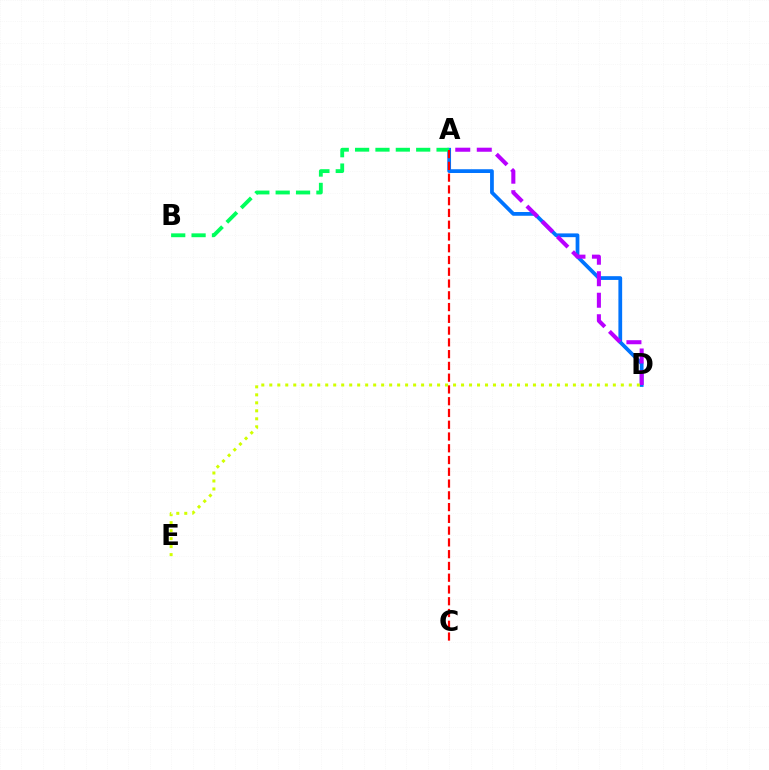{('A', 'D'): [{'color': '#0074ff', 'line_style': 'solid', 'thickness': 2.7}, {'color': '#b900ff', 'line_style': 'dashed', 'thickness': 2.92}], ('A', 'B'): [{'color': '#00ff5c', 'line_style': 'dashed', 'thickness': 2.77}], ('A', 'C'): [{'color': '#ff0000', 'line_style': 'dashed', 'thickness': 1.6}], ('D', 'E'): [{'color': '#d1ff00', 'line_style': 'dotted', 'thickness': 2.17}]}